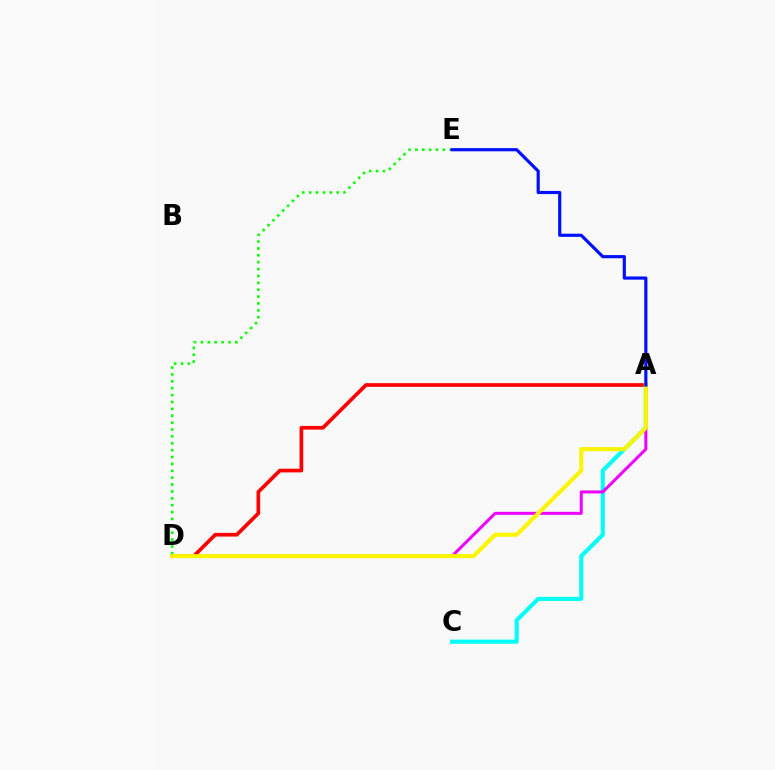{('A', 'C'): [{'color': '#00fff6', 'line_style': 'solid', 'thickness': 2.95}], ('D', 'E'): [{'color': '#08ff00', 'line_style': 'dotted', 'thickness': 1.87}], ('A', 'D'): [{'color': '#ee00ff', 'line_style': 'solid', 'thickness': 2.17}, {'color': '#ff0000', 'line_style': 'solid', 'thickness': 2.66}, {'color': '#fcf500', 'line_style': 'solid', 'thickness': 2.95}], ('A', 'E'): [{'color': '#0010ff', 'line_style': 'solid', 'thickness': 2.28}]}